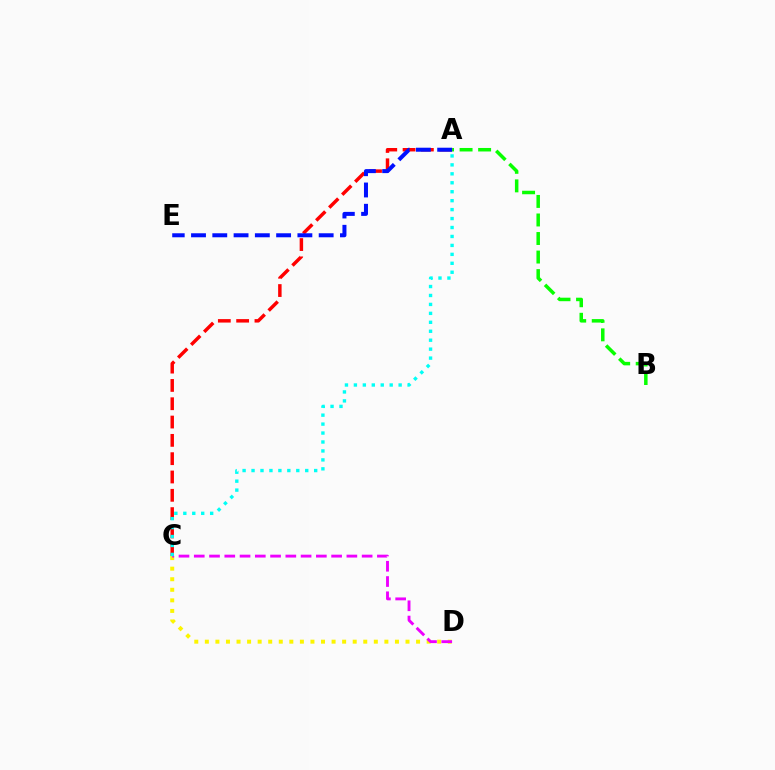{('A', 'B'): [{'color': '#08ff00', 'line_style': 'dashed', 'thickness': 2.52}], ('A', 'C'): [{'color': '#ff0000', 'line_style': 'dashed', 'thickness': 2.49}, {'color': '#00fff6', 'line_style': 'dotted', 'thickness': 2.43}], ('C', 'D'): [{'color': '#fcf500', 'line_style': 'dotted', 'thickness': 2.87}, {'color': '#ee00ff', 'line_style': 'dashed', 'thickness': 2.07}], ('A', 'E'): [{'color': '#0010ff', 'line_style': 'dashed', 'thickness': 2.89}]}